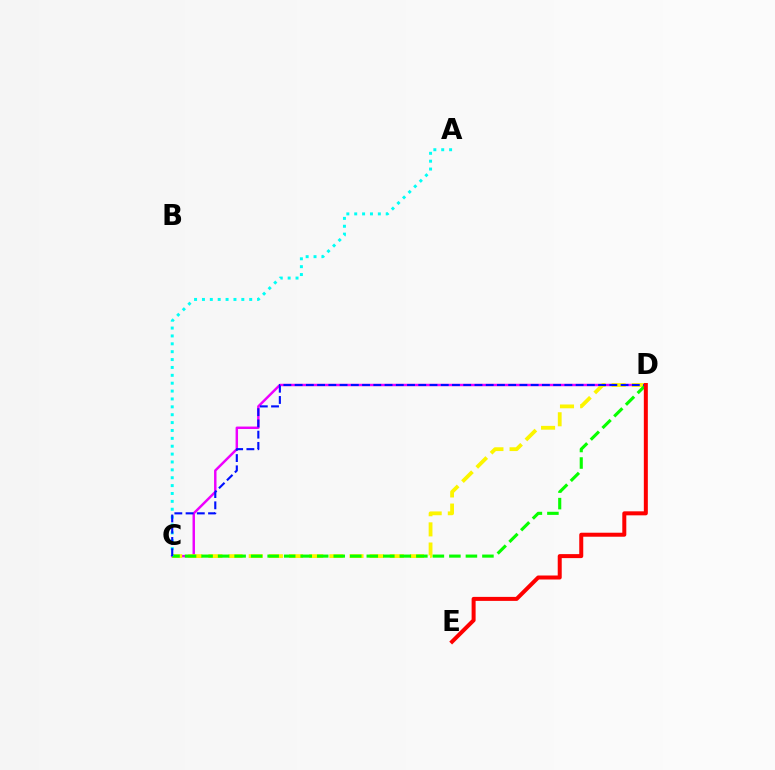{('C', 'D'): [{'color': '#ee00ff', 'line_style': 'solid', 'thickness': 1.77}, {'color': '#fcf500', 'line_style': 'dashed', 'thickness': 2.74}, {'color': '#08ff00', 'line_style': 'dashed', 'thickness': 2.24}, {'color': '#0010ff', 'line_style': 'dashed', 'thickness': 1.53}], ('A', 'C'): [{'color': '#00fff6', 'line_style': 'dotted', 'thickness': 2.14}], ('D', 'E'): [{'color': '#ff0000', 'line_style': 'solid', 'thickness': 2.88}]}